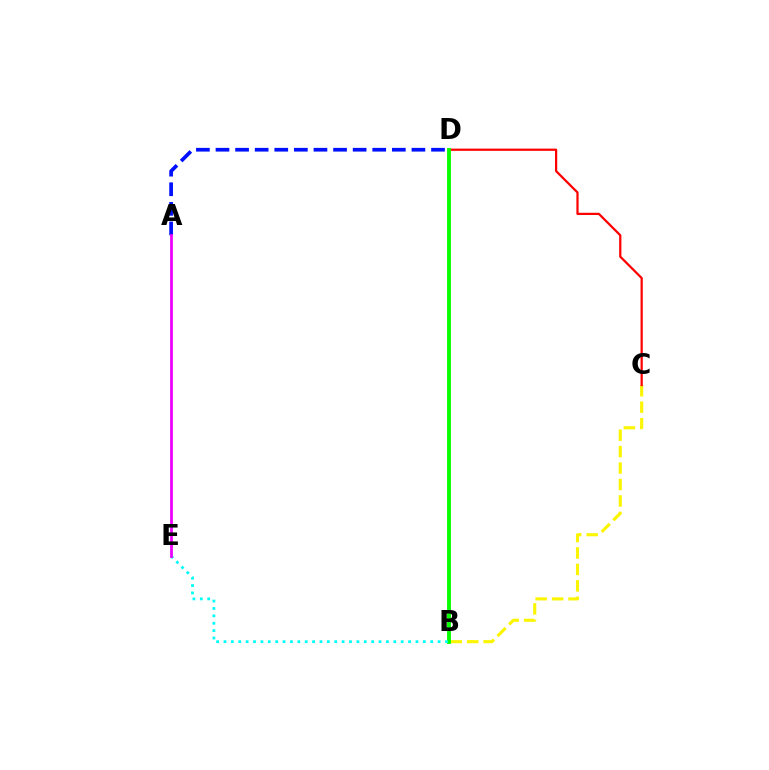{('B', 'C'): [{'color': '#fcf500', 'line_style': 'dashed', 'thickness': 2.23}], ('C', 'D'): [{'color': '#ff0000', 'line_style': 'solid', 'thickness': 1.61}], ('B', 'D'): [{'color': '#08ff00', 'line_style': 'solid', 'thickness': 2.79}], ('A', 'D'): [{'color': '#0010ff', 'line_style': 'dashed', 'thickness': 2.66}], ('B', 'E'): [{'color': '#00fff6', 'line_style': 'dotted', 'thickness': 2.01}], ('A', 'E'): [{'color': '#ee00ff', 'line_style': 'solid', 'thickness': 1.99}]}